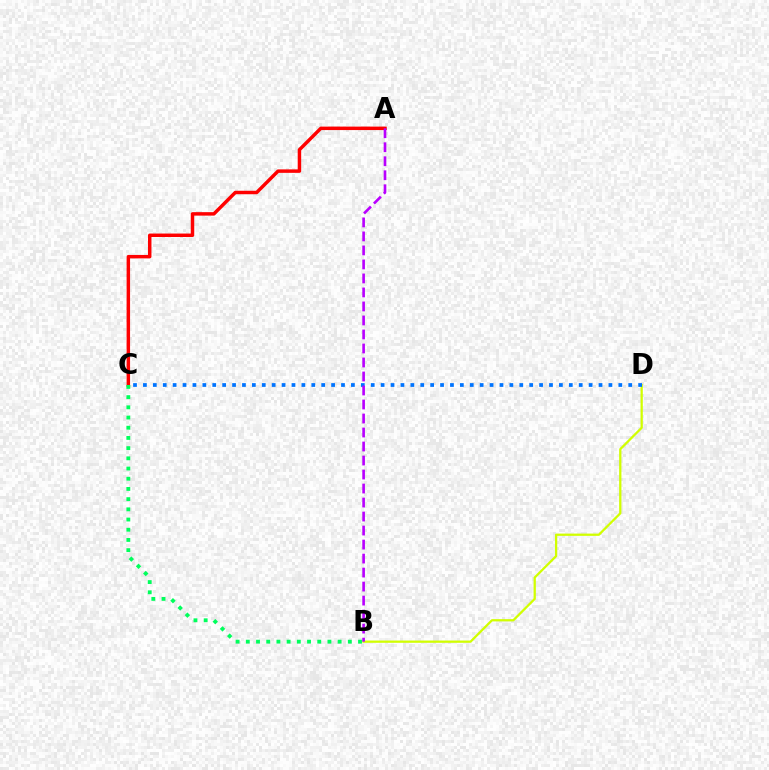{('A', 'C'): [{'color': '#ff0000', 'line_style': 'solid', 'thickness': 2.5}], ('B', 'D'): [{'color': '#d1ff00', 'line_style': 'solid', 'thickness': 1.63}], ('B', 'C'): [{'color': '#00ff5c', 'line_style': 'dotted', 'thickness': 2.77}], ('C', 'D'): [{'color': '#0074ff', 'line_style': 'dotted', 'thickness': 2.69}], ('A', 'B'): [{'color': '#b900ff', 'line_style': 'dashed', 'thickness': 1.9}]}